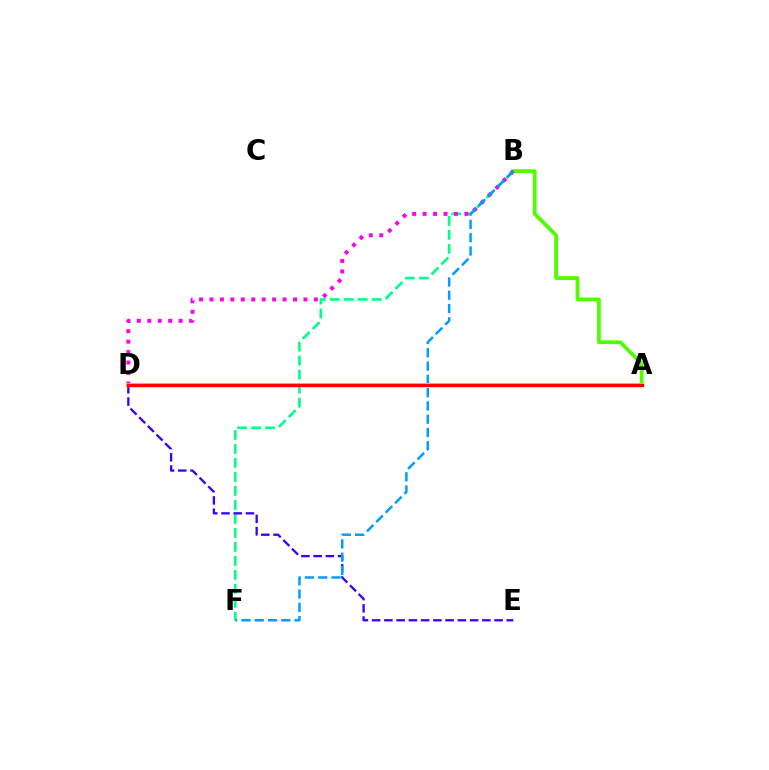{('B', 'F'): [{'color': '#00ff86', 'line_style': 'dashed', 'thickness': 1.9}, {'color': '#009eff', 'line_style': 'dashed', 'thickness': 1.8}], ('D', 'E'): [{'color': '#3700ff', 'line_style': 'dashed', 'thickness': 1.66}], ('A', 'B'): [{'color': '#4fff00', 'line_style': 'solid', 'thickness': 2.72}], ('B', 'D'): [{'color': '#ff00ed', 'line_style': 'dotted', 'thickness': 2.84}], ('A', 'D'): [{'color': '#ffd500', 'line_style': 'solid', 'thickness': 2.95}, {'color': '#ff0000', 'line_style': 'solid', 'thickness': 2.39}]}